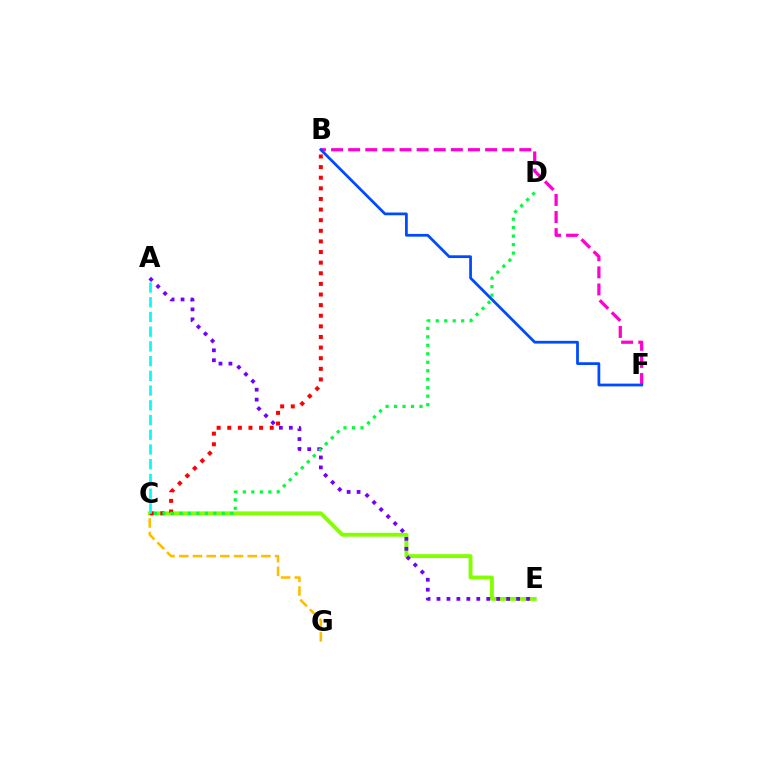{('C', 'E'): [{'color': '#84ff00', 'line_style': 'solid', 'thickness': 2.79}], ('A', 'E'): [{'color': '#7200ff', 'line_style': 'dotted', 'thickness': 2.7}], ('B', 'C'): [{'color': '#ff0000', 'line_style': 'dotted', 'thickness': 2.88}], ('C', 'G'): [{'color': '#ffbd00', 'line_style': 'dashed', 'thickness': 1.86}], ('A', 'C'): [{'color': '#00fff6', 'line_style': 'dashed', 'thickness': 2.0}], ('B', 'F'): [{'color': '#ff00cf', 'line_style': 'dashed', 'thickness': 2.33}, {'color': '#004bff', 'line_style': 'solid', 'thickness': 1.98}], ('C', 'D'): [{'color': '#00ff39', 'line_style': 'dotted', 'thickness': 2.3}]}